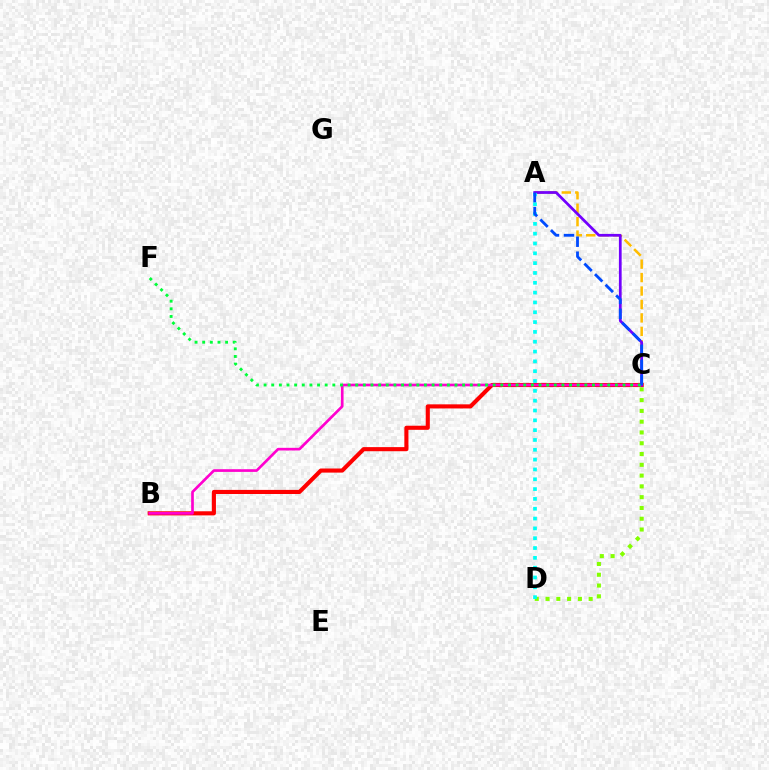{('C', 'D'): [{'color': '#84ff00', 'line_style': 'dotted', 'thickness': 2.93}], ('A', 'C'): [{'color': '#ffbd00', 'line_style': 'dashed', 'thickness': 1.83}, {'color': '#7200ff', 'line_style': 'solid', 'thickness': 1.97}, {'color': '#004bff', 'line_style': 'dashed', 'thickness': 2.03}], ('B', 'C'): [{'color': '#ff0000', 'line_style': 'solid', 'thickness': 2.95}, {'color': '#ff00cf', 'line_style': 'solid', 'thickness': 1.93}], ('C', 'F'): [{'color': '#00ff39', 'line_style': 'dotted', 'thickness': 2.07}], ('A', 'D'): [{'color': '#00fff6', 'line_style': 'dotted', 'thickness': 2.67}]}